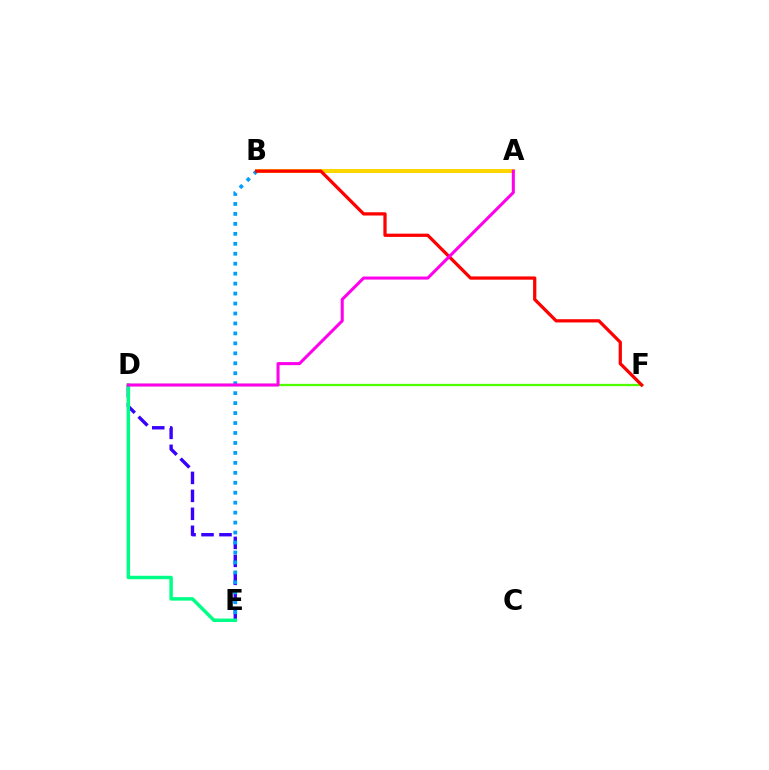{('D', 'E'): [{'color': '#3700ff', 'line_style': 'dashed', 'thickness': 2.44}, {'color': '#00ff86', 'line_style': 'solid', 'thickness': 2.5}], ('D', 'F'): [{'color': '#4fff00', 'line_style': 'solid', 'thickness': 1.63}], ('A', 'B'): [{'color': '#ffd500', 'line_style': 'solid', 'thickness': 2.87}], ('B', 'E'): [{'color': '#009eff', 'line_style': 'dotted', 'thickness': 2.71}], ('B', 'F'): [{'color': '#ff0000', 'line_style': 'solid', 'thickness': 2.34}], ('A', 'D'): [{'color': '#ff00ed', 'line_style': 'solid', 'thickness': 2.19}]}